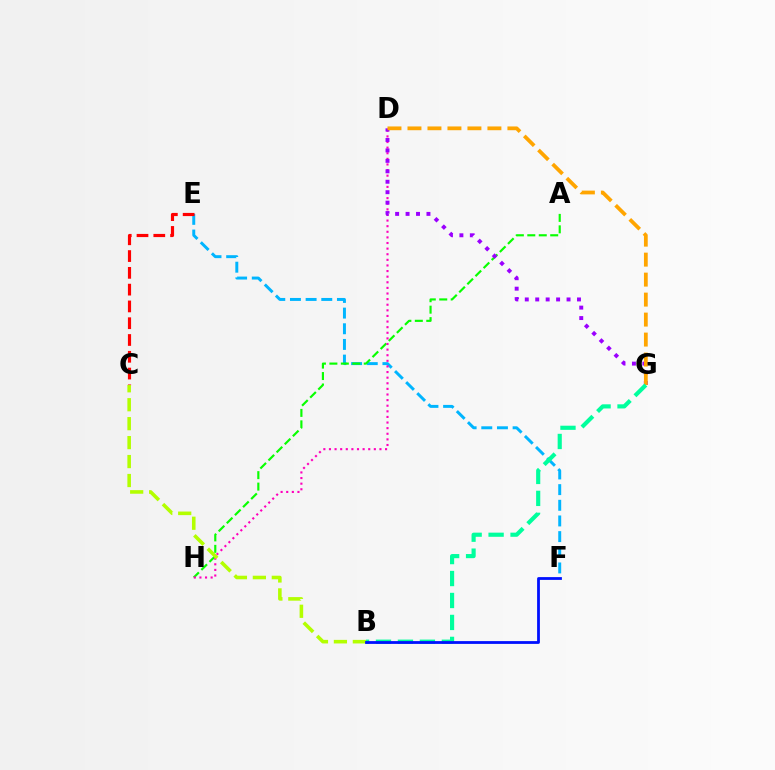{('E', 'F'): [{'color': '#00b5ff', 'line_style': 'dashed', 'thickness': 2.13}], ('C', 'E'): [{'color': '#ff0000', 'line_style': 'dashed', 'thickness': 2.28}], ('A', 'H'): [{'color': '#08ff00', 'line_style': 'dashed', 'thickness': 1.56}], ('D', 'H'): [{'color': '#ff00bd', 'line_style': 'dotted', 'thickness': 1.52}], ('D', 'G'): [{'color': '#9b00ff', 'line_style': 'dotted', 'thickness': 2.84}, {'color': '#ffa500', 'line_style': 'dashed', 'thickness': 2.72}], ('B', 'G'): [{'color': '#00ff9d', 'line_style': 'dashed', 'thickness': 2.98}], ('B', 'C'): [{'color': '#b3ff00', 'line_style': 'dashed', 'thickness': 2.57}], ('B', 'F'): [{'color': '#0010ff', 'line_style': 'solid', 'thickness': 2.01}]}